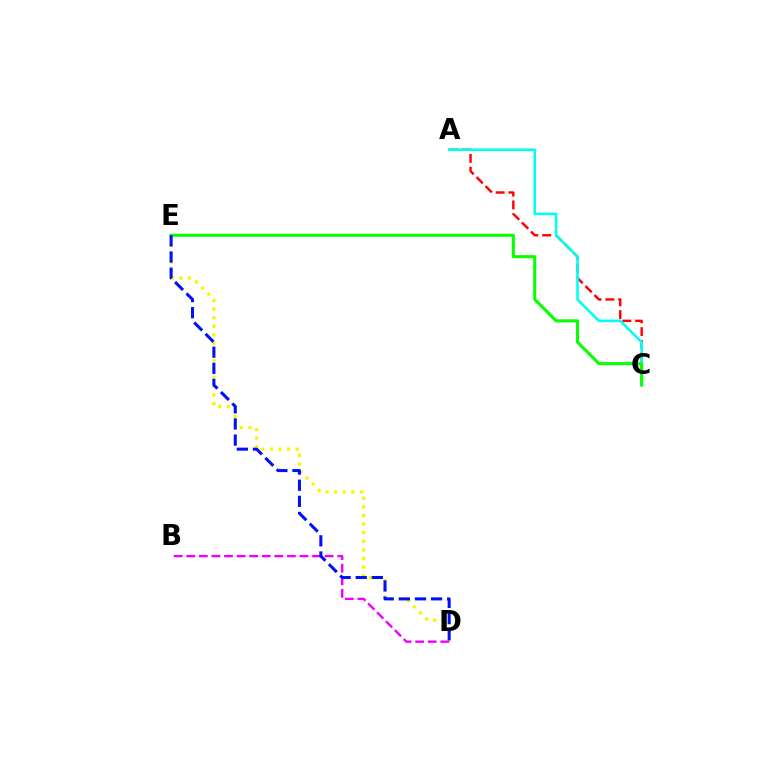{('A', 'C'): [{'color': '#ff0000', 'line_style': 'dashed', 'thickness': 1.74}, {'color': '#00fff6', 'line_style': 'solid', 'thickness': 1.87}], ('D', 'E'): [{'color': '#fcf500', 'line_style': 'dotted', 'thickness': 2.33}, {'color': '#0010ff', 'line_style': 'dashed', 'thickness': 2.19}], ('B', 'D'): [{'color': '#ee00ff', 'line_style': 'dashed', 'thickness': 1.71}], ('C', 'E'): [{'color': '#08ff00', 'line_style': 'solid', 'thickness': 2.21}]}